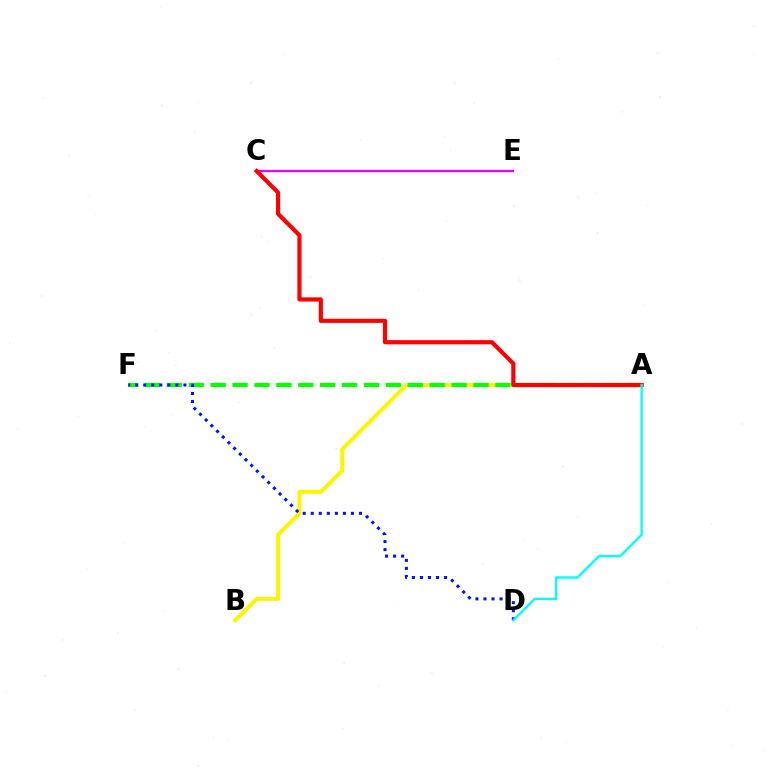{('C', 'E'): [{'color': '#ee00ff', 'line_style': 'solid', 'thickness': 1.64}], ('A', 'B'): [{'color': '#fcf500', 'line_style': 'solid', 'thickness': 2.82}], ('A', 'F'): [{'color': '#08ff00', 'line_style': 'dashed', 'thickness': 2.98}], ('A', 'C'): [{'color': '#ff0000', 'line_style': 'solid', 'thickness': 2.99}], ('D', 'F'): [{'color': '#0010ff', 'line_style': 'dotted', 'thickness': 2.18}], ('A', 'D'): [{'color': '#00fff6', 'line_style': 'solid', 'thickness': 1.69}]}